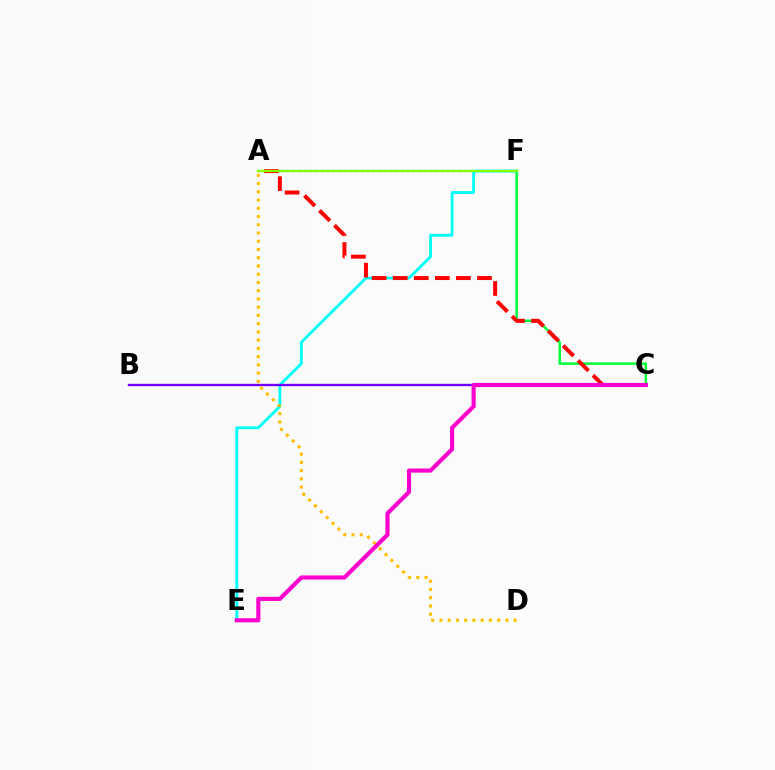{('C', 'F'): [{'color': '#00ff39', 'line_style': 'solid', 'thickness': 1.81}], ('E', 'F'): [{'color': '#00fff6', 'line_style': 'solid', 'thickness': 2.05}], ('A', 'F'): [{'color': '#004bff', 'line_style': 'dotted', 'thickness': 1.56}, {'color': '#84ff00', 'line_style': 'solid', 'thickness': 1.65}], ('B', 'C'): [{'color': '#7200ff', 'line_style': 'solid', 'thickness': 1.7}], ('A', 'D'): [{'color': '#ffbd00', 'line_style': 'dotted', 'thickness': 2.24}], ('A', 'C'): [{'color': '#ff0000', 'line_style': 'dashed', 'thickness': 2.86}], ('C', 'E'): [{'color': '#ff00cf', 'line_style': 'solid', 'thickness': 2.97}]}